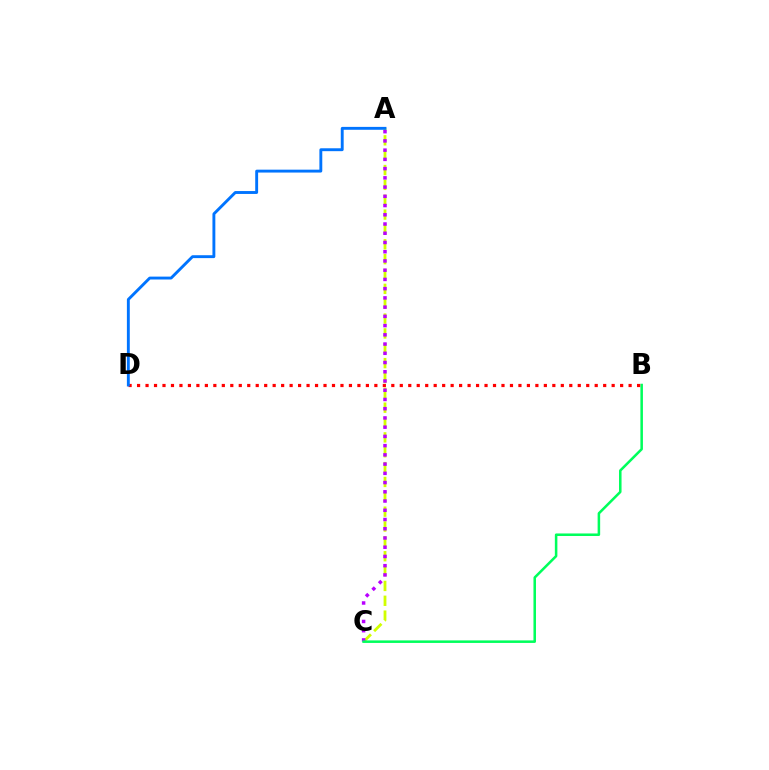{('A', 'C'): [{'color': '#d1ff00', 'line_style': 'dashed', 'thickness': 2.02}, {'color': '#b900ff', 'line_style': 'dotted', 'thickness': 2.51}], ('B', 'C'): [{'color': '#00ff5c', 'line_style': 'solid', 'thickness': 1.82}], ('B', 'D'): [{'color': '#ff0000', 'line_style': 'dotted', 'thickness': 2.3}], ('A', 'D'): [{'color': '#0074ff', 'line_style': 'solid', 'thickness': 2.08}]}